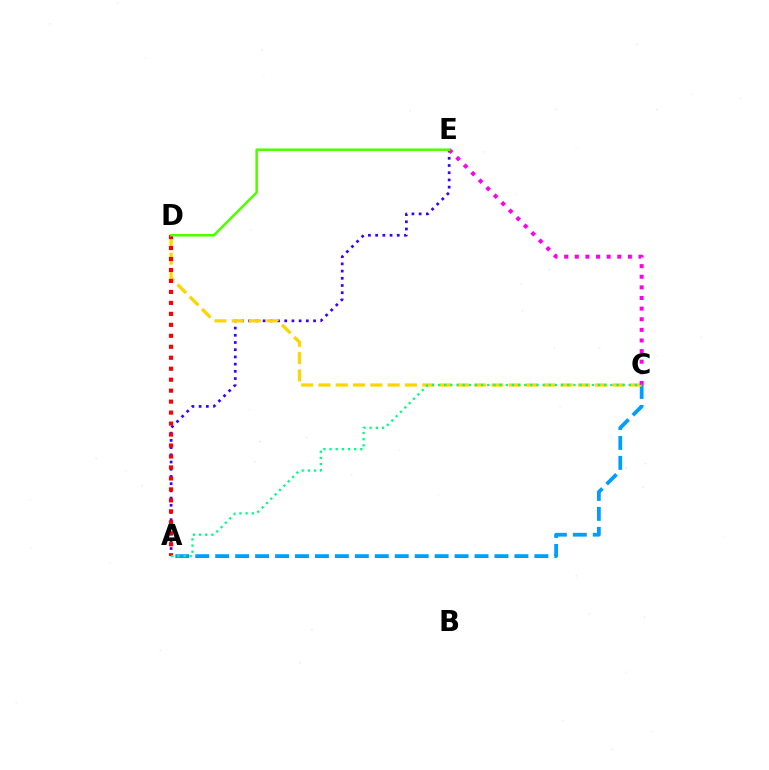{('A', 'C'): [{'color': '#009eff', 'line_style': 'dashed', 'thickness': 2.71}, {'color': '#00ff86', 'line_style': 'dotted', 'thickness': 1.67}], ('A', 'E'): [{'color': '#3700ff', 'line_style': 'dotted', 'thickness': 1.96}], ('C', 'D'): [{'color': '#ffd500', 'line_style': 'dashed', 'thickness': 2.35}], ('A', 'D'): [{'color': '#ff0000', 'line_style': 'dotted', 'thickness': 2.98}], ('C', 'E'): [{'color': '#ff00ed', 'line_style': 'dotted', 'thickness': 2.89}], ('D', 'E'): [{'color': '#4fff00', 'line_style': 'solid', 'thickness': 1.82}]}